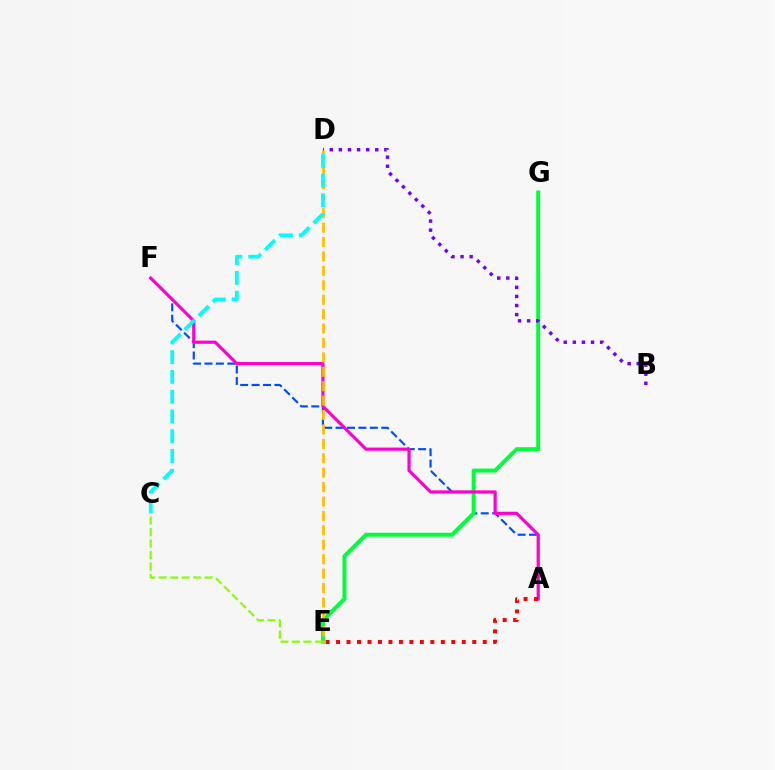{('A', 'F'): [{'color': '#004bff', 'line_style': 'dashed', 'thickness': 1.55}, {'color': '#ff00cf', 'line_style': 'solid', 'thickness': 2.29}], ('E', 'G'): [{'color': '#00ff39', 'line_style': 'solid', 'thickness': 2.84}], ('C', 'E'): [{'color': '#84ff00', 'line_style': 'dashed', 'thickness': 1.56}], ('B', 'D'): [{'color': '#7200ff', 'line_style': 'dotted', 'thickness': 2.47}], ('D', 'E'): [{'color': '#ffbd00', 'line_style': 'dashed', 'thickness': 1.96}], ('C', 'D'): [{'color': '#00fff6', 'line_style': 'dashed', 'thickness': 2.69}], ('A', 'E'): [{'color': '#ff0000', 'line_style': 'dotted', 'thickness': 2.85}]}